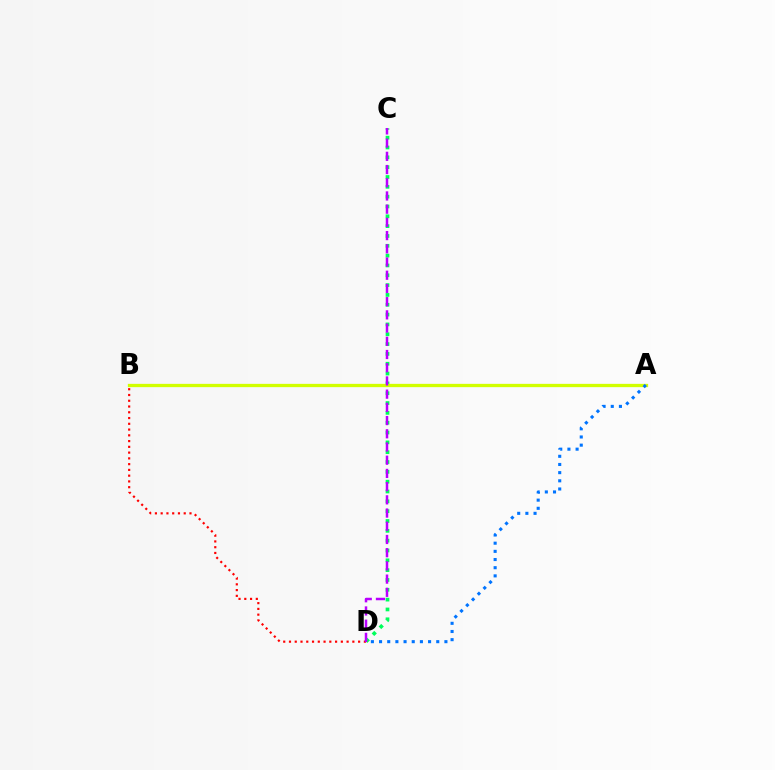{('C', 'D'): [{'color': '#00ff5c', 'line_style': 'dotted', 'thickness': 2.67}, {'color': '#b900ff', 'line_style': 'dashed', 'thickness': 1.79}], ('A', 'B'): [{'color': '#d1ff00', 'line_style': 'solid', 'thickness': 2.37}], ('B', 'D'): [{'color': '#ff0000', 'line_style': 'dotted', 'thickness': 1.57}], ('A', 'D'): [{'color': '#0074ff', 'line_style': 'dotted', 'thickness': 2.22}]}